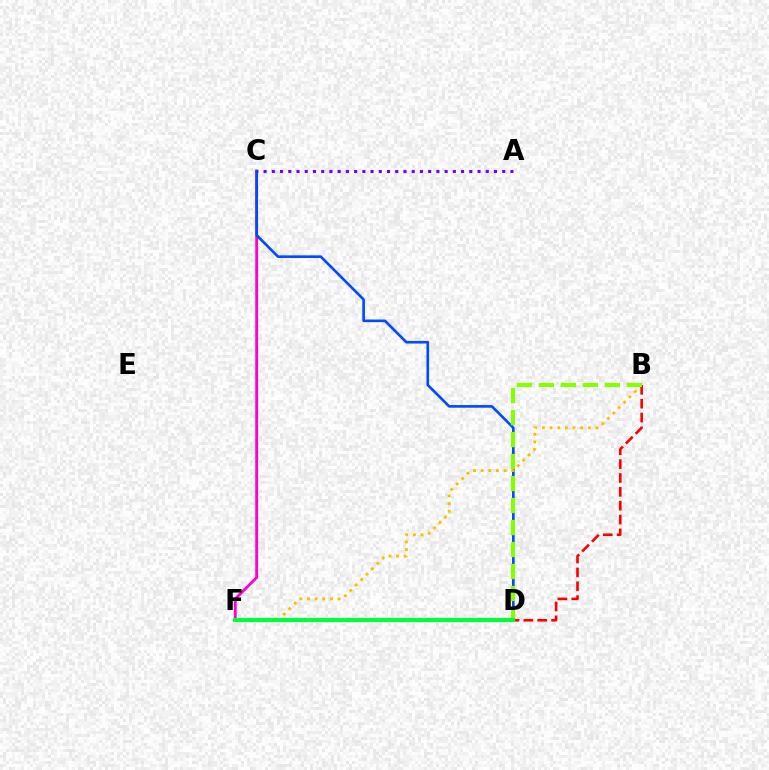{('C', 'F'): [{'color': '#ff00cf', 'line_style': 'solid', 'thickness': 2.05}], ('C', 'D'): [{'color': '#004bff', 'line_style': 'solid', 'thickness': 1.9}], ('B', 'F'): [{'color': '#ffbd00', 'line_style': 'dotted', 'thickness': 2.07}], ('B', 'D'): [{'color': '#ff0000', 'line_style': 'dashed', 'thickness': 1.88}, {'color': '#84ff00', 'line_style': 'dashed', 'thickness': 2.99}], ('D', 'F'): [{'color': '#00fff6', 'line_style': 'solid', 'thickness': 2.21}, {'color': '#00ff39', 'line_style': 'solid', 'thickness': 2.96}], ('A', 'C'): [{'color': '#7200ff', 'line_style': 'dotted', 'thickness': 2.24}]}